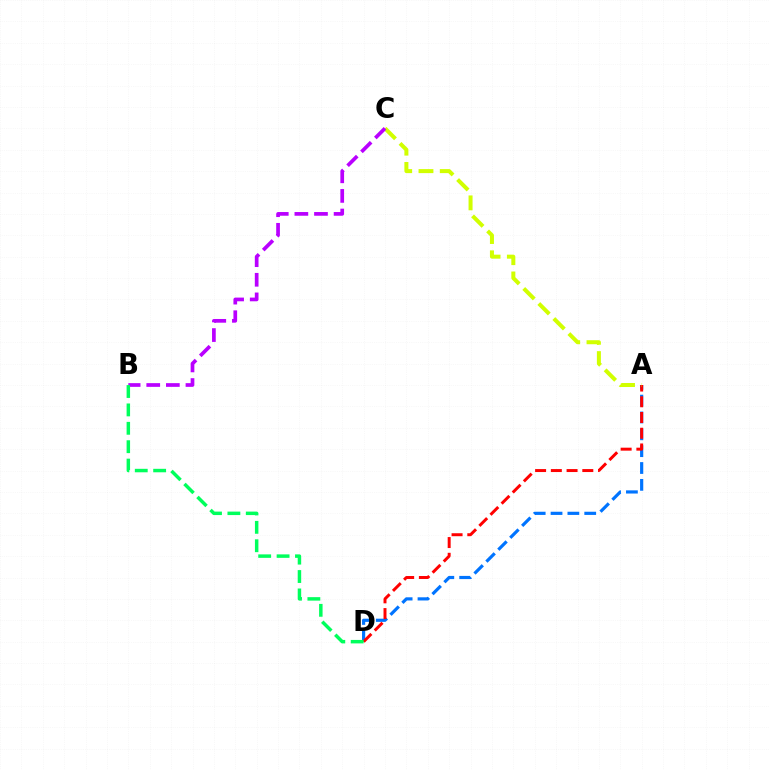{('A', 'D'): [{'color': '#0074ff', 'line_style': 'dashed', 'thickness': 2.29}, {'color': '#ff0000', 'line_style': 'dashed', 'thickness': 2.14}], ('A', 'C'): [{'color': '#d1ff00', 'line_style': 'dashed', 'thickness': 2.89}], ('B', 'C'): [{'color': '#b900ff', 'line_style': 'dashed', 'thickness': 2.66}], ('B', 'D'): [{'color': '#00ff5c', 'line_style': 'dashed', 'thickness': 2.5}]}